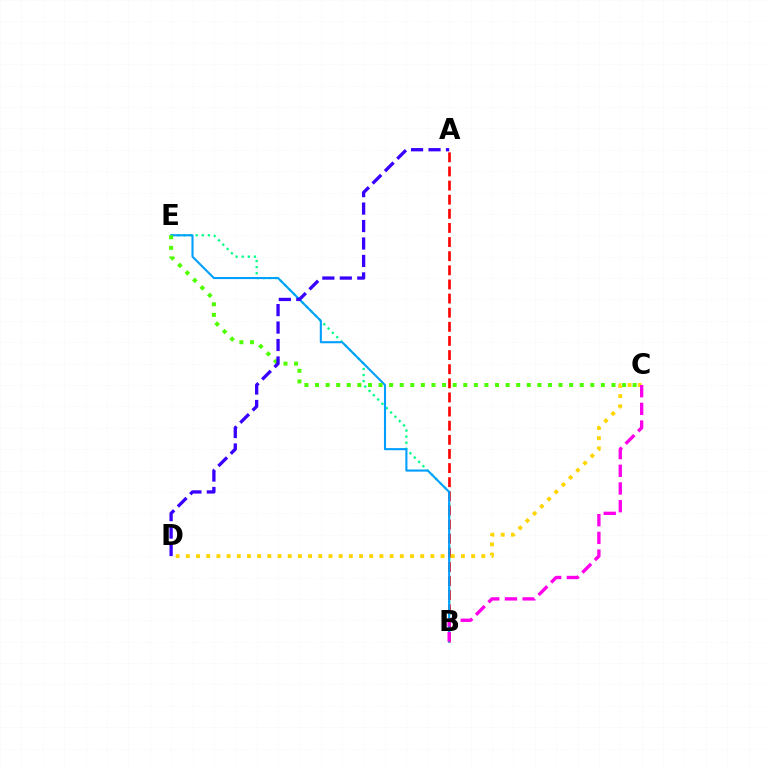{('B', 'E'): [{'color': '#00ff86', 'line_style': 'dotted', 'thickness': 1.66}, {'color': '#009eff', 'line_style': 'solid', 'thickness': 1.5}], ('A', 'B'): [{'color': '#ff0000', 'line_style': 'dashed', 'thickness': 1.92}], ('C', 'D'): [{'color': '#ffd500', 'line_style': 'dotted', 'thickness': 2.77}], ('B', 'C'): [{'color': '#ff00ed', 'line_style': 'dashed', 'thickness': 2.4}], ('C', 'E'): [{'color': '#4fff00', 'line_style': 'dotted', 'thickness': 2.88}], ('A', 'D'): [{'color': '#3700ff', 'line_style': 'dashed', 'thickness': 2.37}]}